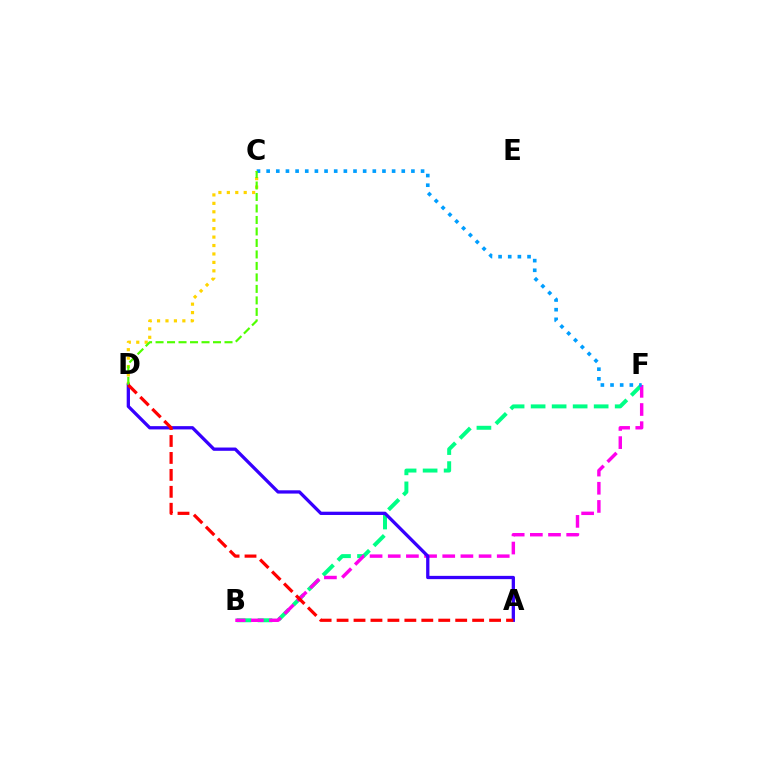{('C', 'D'): [{'color': '#ffd500', 'line_style': 'dotted', 'thickness': 2.29}, {'color': '#4fff00', 'line_style': 'dashed', 'thickness': 1.56}], ('B', 'F'): [{'color': '#00ff86', 'line_style': 'dashed', 'thickness': 2.85}, {'color': '#ff00ed', 'line_style': 'dashed', 'thickness': 2.47}], ('A', 'D'): [{'color': '#3700ff', 'line_style': 'solid', 'thickness': 2.36}, {'color': '#ff0000', 'line_style': 'dashed', 'thickness': 2.3}], ('C', 'F'): [{'color': '#009eff', 'line_style': 'dotted', 'thickness': 2.62}]}